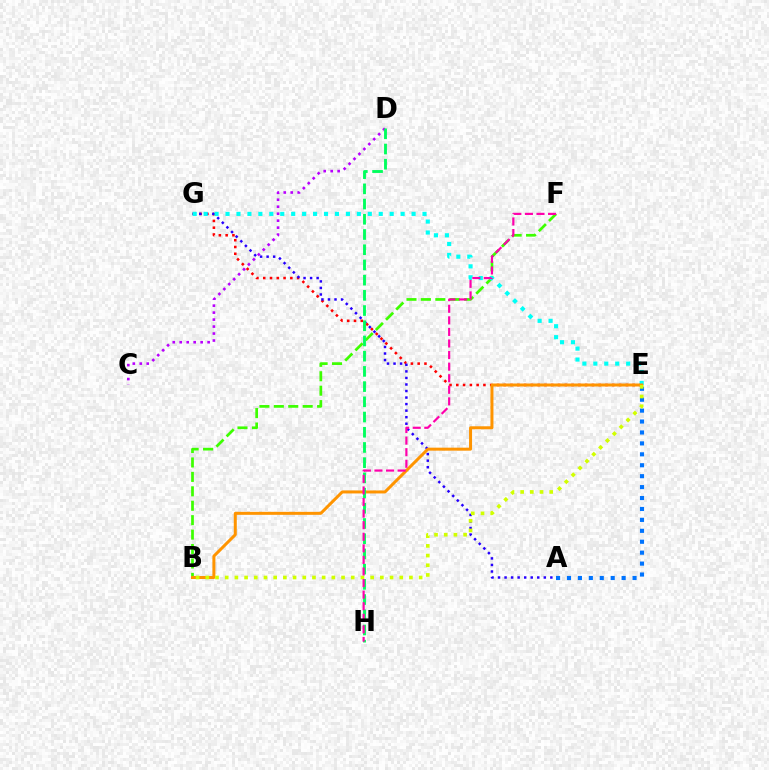{('E', 'G'): [{'color': '#ff0000', 'line_style': 'dotted', 'thickness': 1.84}, {'color': '#00fff6', 'line_style': 'dotted', 'thickness': 2.97}], ('A', 'G'): [{'color': '#2500ff', 'line_style': 'dotted', 'thickness': 1.78}], ('B', 'F'): [{'color': '#3dff00', 'line_style': 'dashed', 'thickness': 1.96}], ('B', 'E'): [{'color': '#ff9400', 'line_style': 'solid', 'thickness': 2.16}, {'color': '#d1ff00', 'line_style': 'dotted', 'thickness': 2.63}], ('C', 'D'): [{'color': '#b900ff', 'line_style': 'dotted', 'thickness': 1.89}], ('A', 'E'): [{'color': '#0074ff', 'line_style': 'dotted', 'thickness': 2.97}], ('D', 'H'): [{'color': '#00ff5c', 'line_style': 'dashed', 'thickness': 2.07}], ('F', 'H'): [{'color': '#ff00ac', 'line_style': 'dashed', 'thickness': 1.57}]}